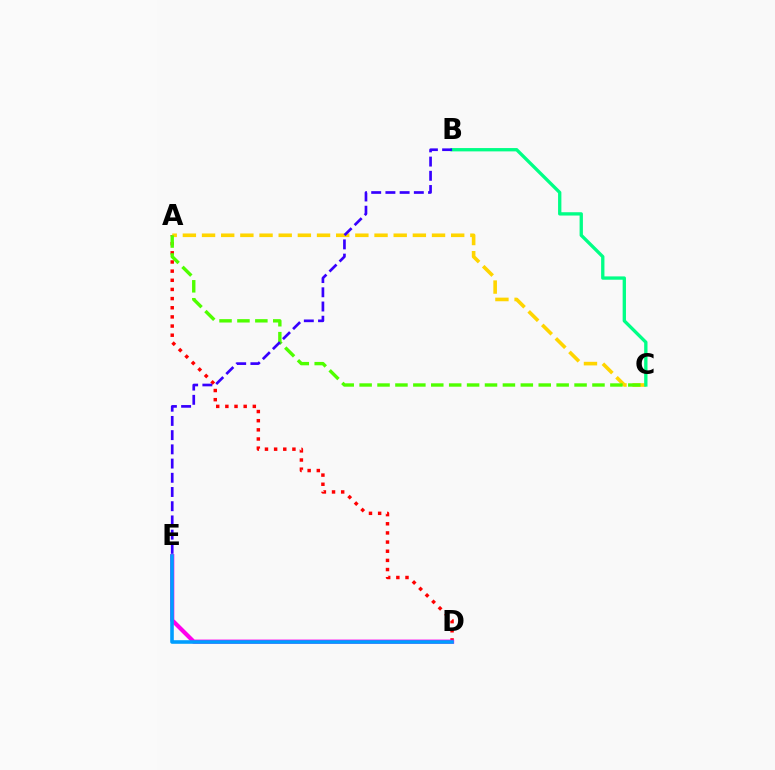{('A', 'D'): [{'color': '#ff0000', 'line_style': 'dotted', 'thickness': 2.49}], ('A', 'C'): [{'color': '#ffd500', 'line_style': 'dashed', 'thickness': 2.6}, {'color': '#4fff00', 'line_style': 'dashed', 'thickness': 2.43}], ('D', 'E'): [{'color': '#ff00ed', 'line_style': 'solid', 'thickness': 3.0}, {'color': '#009eff', 'line_style': 'solid', 'thickness': 2.58}], ('B', 'C'): [{'color': '#00ff86', 'line_style': 'solid', 'thickness': 2.39}], ('B', 'E'): [{'color': '#3700ff', 'line_style': 'dashed', 'thickness': 1.93}]}